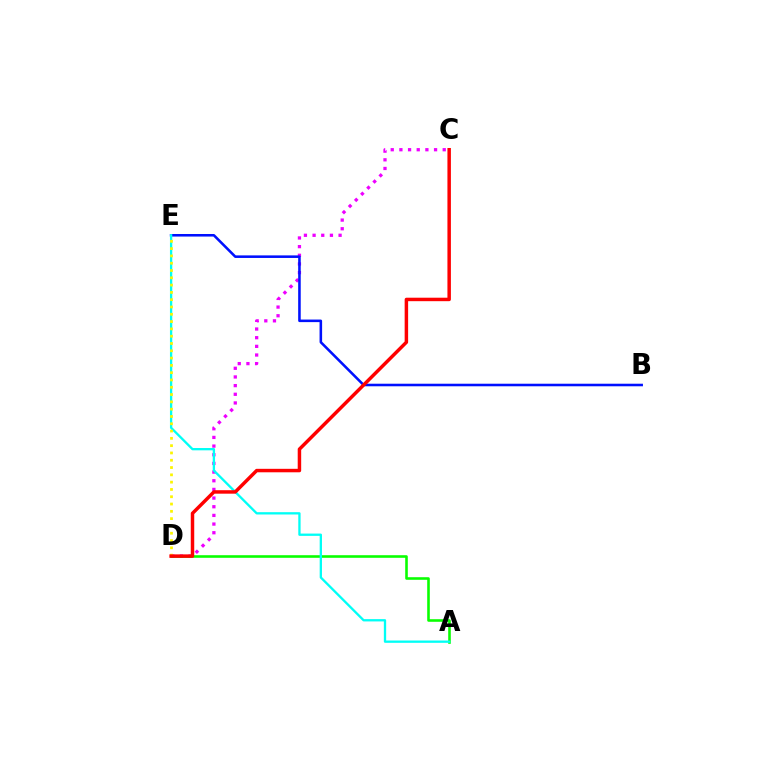{('C', 'D'): [{'color': '#ee00ff', 'line_style': 'dotted', 'thickness': 2.35}, {'color': '#ff0000', 'line_style': 'solid', 'thickness': 2.5}], ('A', 'D'): [{'color': '#08ff00', 'line_style': 'solid', 'thickness': 1.87}], ('B', 'E'): [{'color': '#0010ff', 'line_style': 'solid', 'thickness': 1.85}], ('A', 'E'): [{'color': '#00fff6', 'line_style': 'solid', 'thickness': 1.67}], ('D', 'E'): [{'color': '#fcf500', 'line_style': 'dotted', 'thickness': 1.98}]}